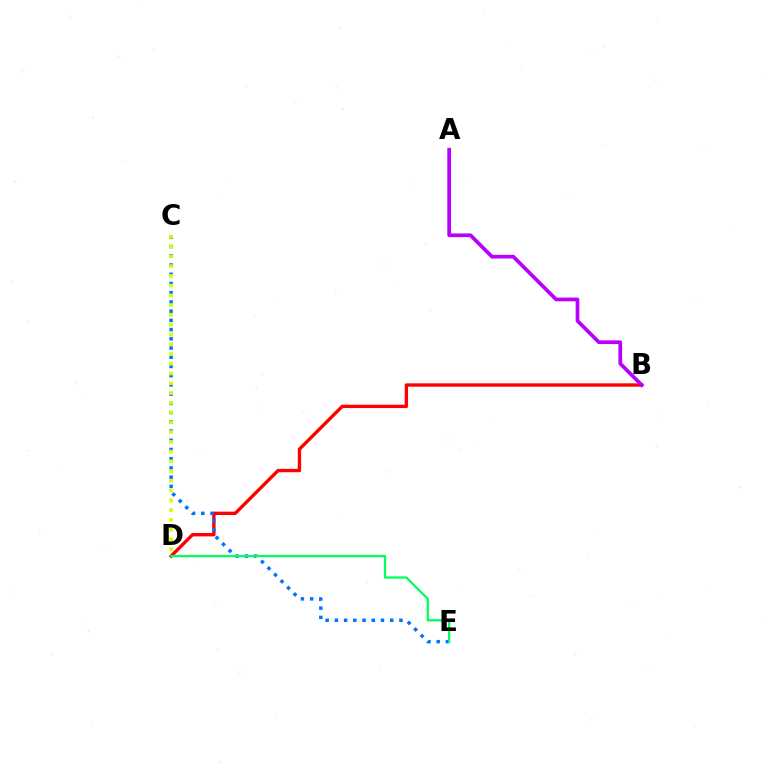{('B', 'D'): [{'color': '#ff0000', 'line_style': 'solid', 'thickness': 2.43}], ('A', 'B'): [{'color': '#b900ff', 'line_style': 'solid', 'thickness': 2.67}], ('C', 'E'): [{'color': '#0074ff', 'line_style': 'dotted', 'thickness': 2.51}], ('C', 'D'): [{'color': '#d1ff00', 'line_style': 'dotted', 'thickness': 2.65}], ('D', 'E'): [{'color': '#00ff5c', 'line_style': 'solid', 'thickness': 1.62}]}